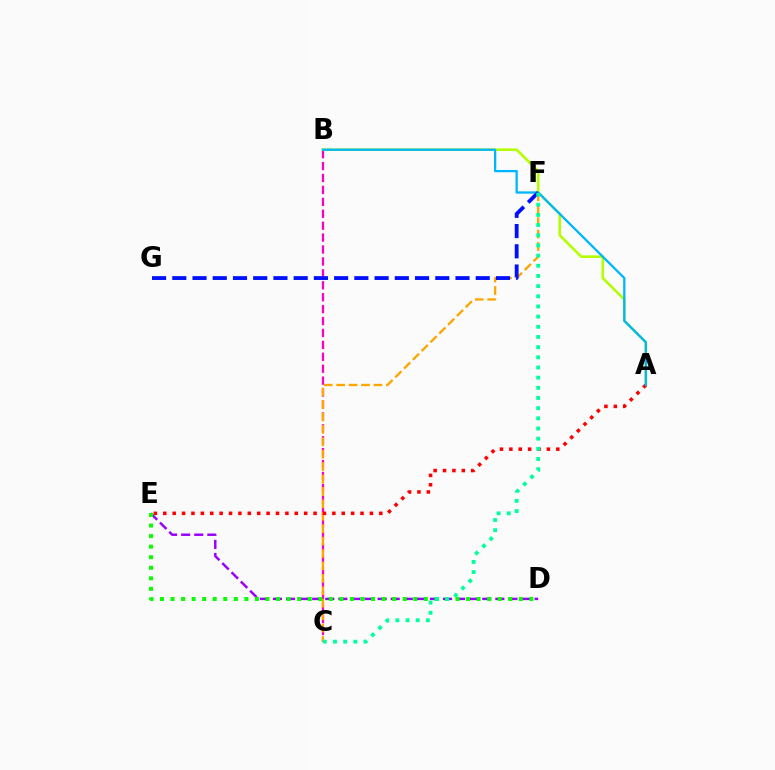{('D', 'E'): [{'color': '#9b00ff', 'line_style': 'dashed', 'thickness': 1.78}, {'color': '#08ff00', 'line_style': 'dotted', 'thickness': 2.87}], ('B', 'C'): [{'color': '#ff00bd', 'line_style': 'dashed', 'thickness': 1.62}], ('A', 'B'): [{'color': '#b3ff00', 'line_style': 'solid', 'thickness': 1.87}, {'color': '#00b5ff', 'line_style': 'solid', 'thickness': 1.64}], ('C', 'F'): [{'color': '#ffa500', 'line_style': 'dashed', 'thickness': 1.69}, {'color': '#00ff9d', 'line_style': 'dotted', 'thickness': 2.76}], ('A', 'E'): [{'color': '#ff0000', 'line_style': 'dotted', 'thickness': 2.55}], ('F', 'G'): [{'color': '#0010ff', 'line_style': 'dashed', 'thickness': 2.75}]}